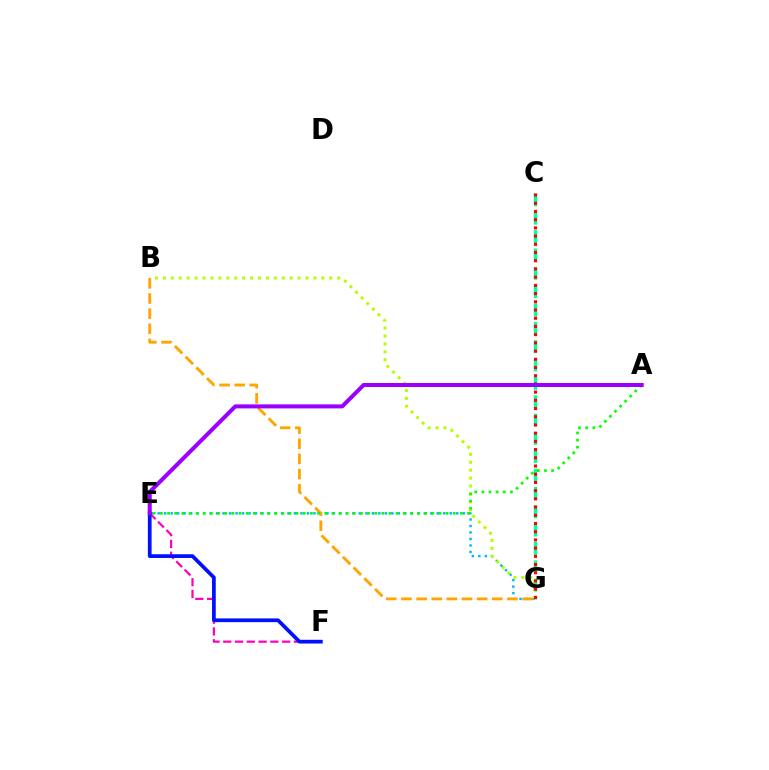{('E', 'G'): [{'color': '#00b5ff', 'line_style': 'dotted', 'thickness': 1.76}], ('C', 'G'): [{'color': '#00ff9d', 'line_style': 'dashed', 'thickness': 2.49}, {'color': '#ff0000', 'line_style': 'dotted', 'thickness': 2.23}], ('B', 'G'): [{'color': '#b3ff00', 'line_style': 'dotted', 'thickness': 2.15}, {'color': '#ffa500', 'line_style': 'dashed', 'thickness': 2.06}], ('A', 'E'): [{'color': '#08ff00', 'line_style': 'dotted', 'thickness': 1.94}, {'color': '#9b00ff', 'line_style': 'solid', 'thickness': 2.9}], ('E', 'F'): [{'color': '#ff00bd', 'line_style': 'dashed', 'thickness': 1.6}, {'color': '#0010ff', 'line_style': 'solid', 'thickness': 2.69}]}